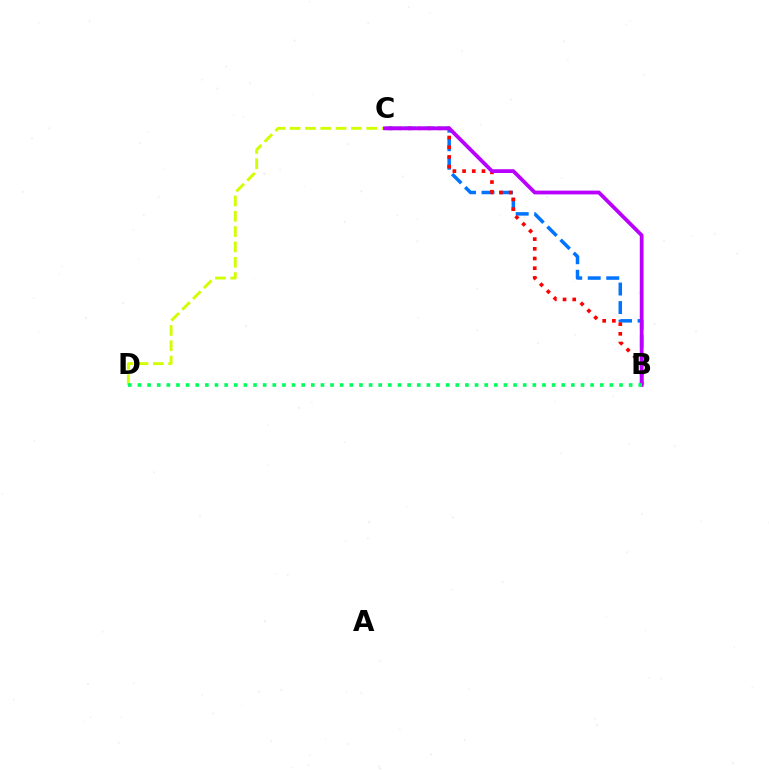{('B', 'C'): [{'color': '#0074ff', 'line_style': 'dashed', 'thickness': 2.52}, {'color': '#ff0000', 'line_style': 'dotted', 'thickness': 2.64}, {'color': '#b900ff', 'line_style': 'solid', 'thickness': 2.71}], ('C', 'D'): [{'color': '#d1ff00', 'line_style': 'dashed', 'thickness': 2.08}], ('B', 'D'): [{'color': '#00ff5c', 'line_style': 'dotted', 'thickness': 2.62}]}